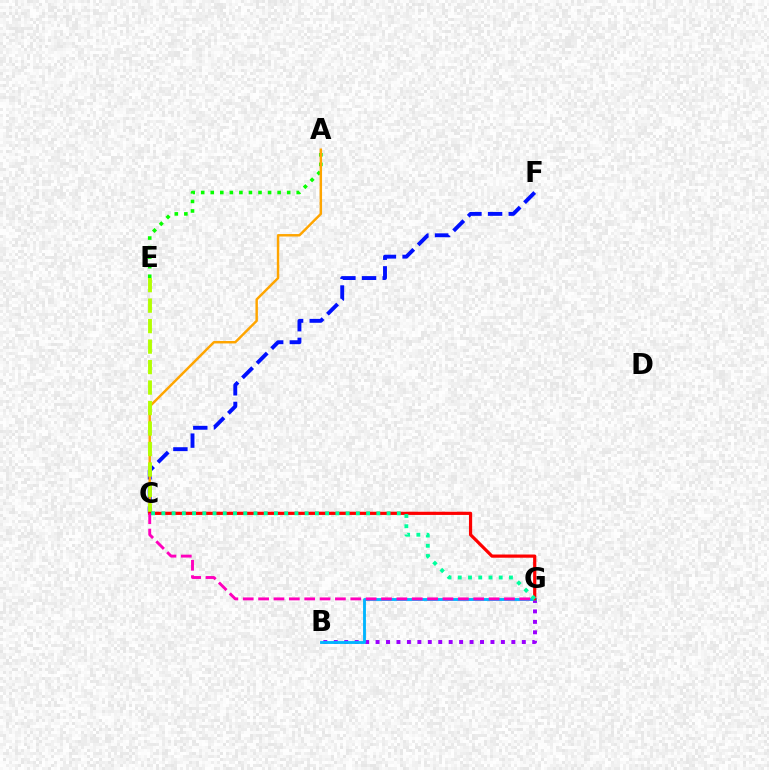{('A', 'E'): [{'color': '#08ff00', 'line_style': 'dotted', 'thickness': 2.6}], ('C', 'F'): [{'color': '#0010ff', 'line_style': 'dashed', 'thickness': 2.8}], ('A', 'C'): [{'color': '#ffa500', 'line_style': 'solid', 'thickness': 1.77}], ('B', 'G'): [{'color': '#9b00ff', 'line_style': 'dotted', 'thickness': 2.84}, {'color': '#00b5ff', 'line_style': 'solid', 'thickness': 2.06}], ('C', 'E'): [{'color': '#b3ff00', 'line_style': 'dashed', 'thickness': 2.78}], ('C', 'G'): [{'color': '#ff0000', 'line_style': 'solid', 'thickness': 2.31}, {'color': '#ff00bd', 'line_style': 'dashed', 'thickness': 2.09}, {'color': '#00ff9d', 'line_style': 'dotted', 'thickness': 2.78}]}